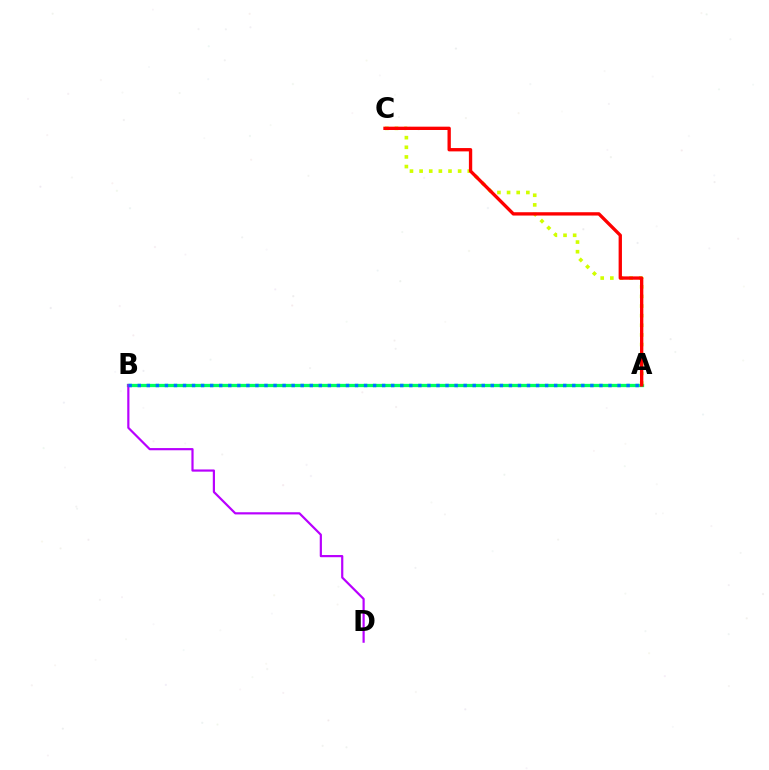{('A', 'B'): [{'color': '#00ff5c', 'line_style': 'solid', 'thickness': 2.36}, {'color': '#0074ff', 'line_style': 'dotted', 'thickness': 2.46}], ('A', 'C'): [{'color': '#d1ff00', 'line_style': 'dotted', 'thickness': 2.62}, {'color': '#ff0000', 'line_style': 'solid', 'thickness': 2.4}], ('B', 'D'): [{'color': '#b900ff', 'line_style': 'solid', 'thickness': 1.58}]}